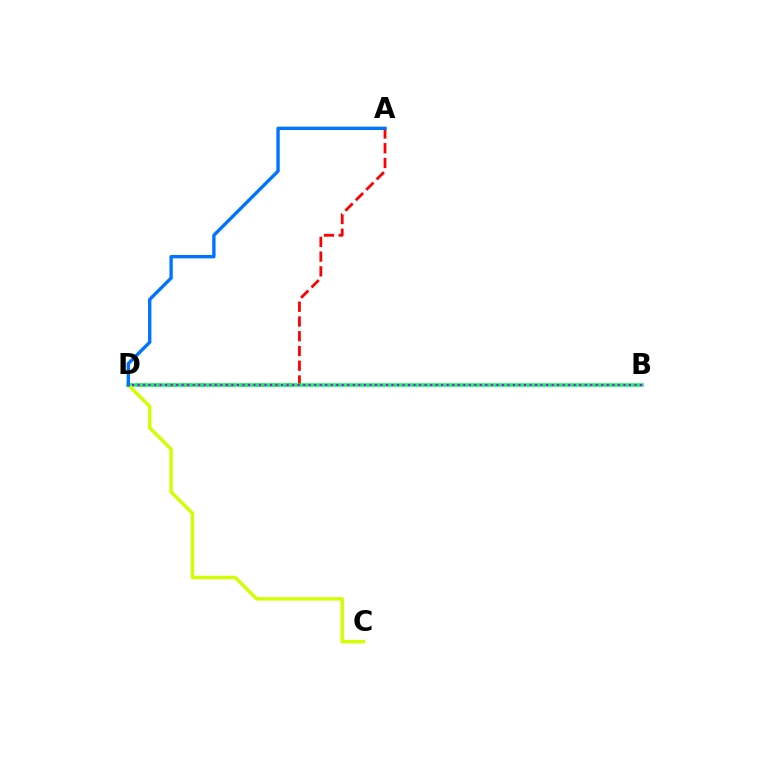{('A', 'D'): [{'color': '#ff0000', 'line_style': 'dashed', 'thickness': 2.0}, {'color': '#0074ff', 'line_style': 'solid', 'thickness': 2.42}], ('B', 'D'): [{'color': '#00ff5c', 'line_style': 'solid', 'thickness': 2.52}, {'color': '#b900ff', 'line_style': 'dotted', 'thickness': 1.5}], ('C', 'D'): [{'color': '#d1ff00', 'line_style': 'solid', 'thickness': 2.45}]}